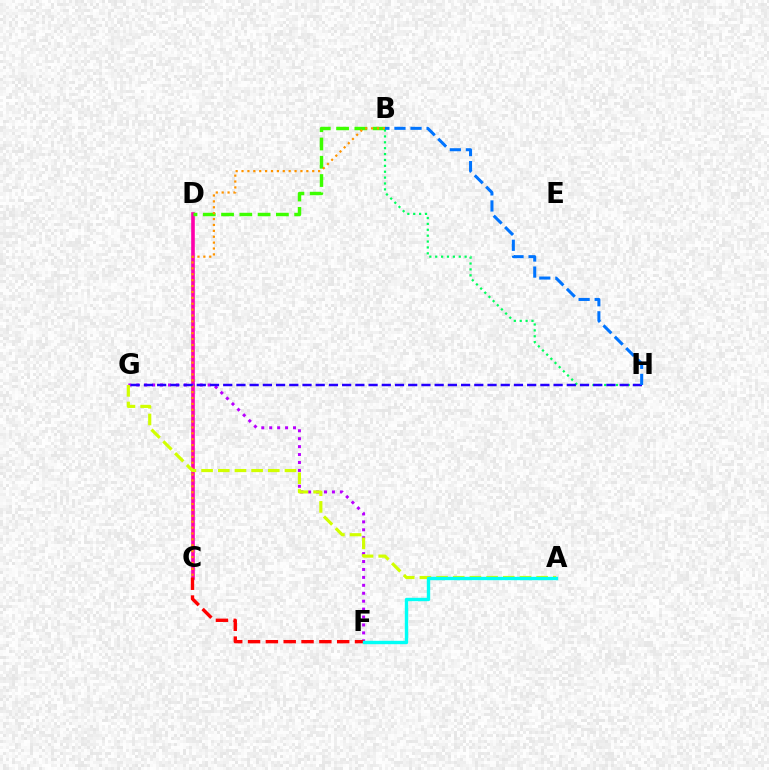{('C', 'D'): [{'color': '#ff00ac', 'line_style': 'solid', 'thickness': 2.61}], ('F', 'G'): [{'color': '#b900ff', 'line_style': 'dotted', 'thickness': 2.15}], ('B', 'D'): [{'color': '#3dff00', 'line_style': 'dashed', 'thickness': 2.48}], ('C', 'F'): [{'color': '#ff0000', 'line_style': 'dashed', 'thickness': 2.42}], ('B', 'C'): [{'color': '#ff9400', 'line_style': 'dotted', 'thickness': 1.6}], ('A', 'G'): [{'color': '#d1ff00', 'line_style': 'dashed', 'thickness': 2.27}], ('B', 'H'): [{'color': '#00ff5c', 'line_style': 'dotted', 'thickness': 1.6}, {'color': '#0074ff', 'line_style': 'dashed', 'thickness': 2.18}], ('G', 'H'): [{'color': '#2500ff', 'line_style': 'dashed', 'thickness': 1.8}], ('A', 'F'): [{'color': '#00fff6', 'line_style': 'solid', 'thickness': 2.43}]}